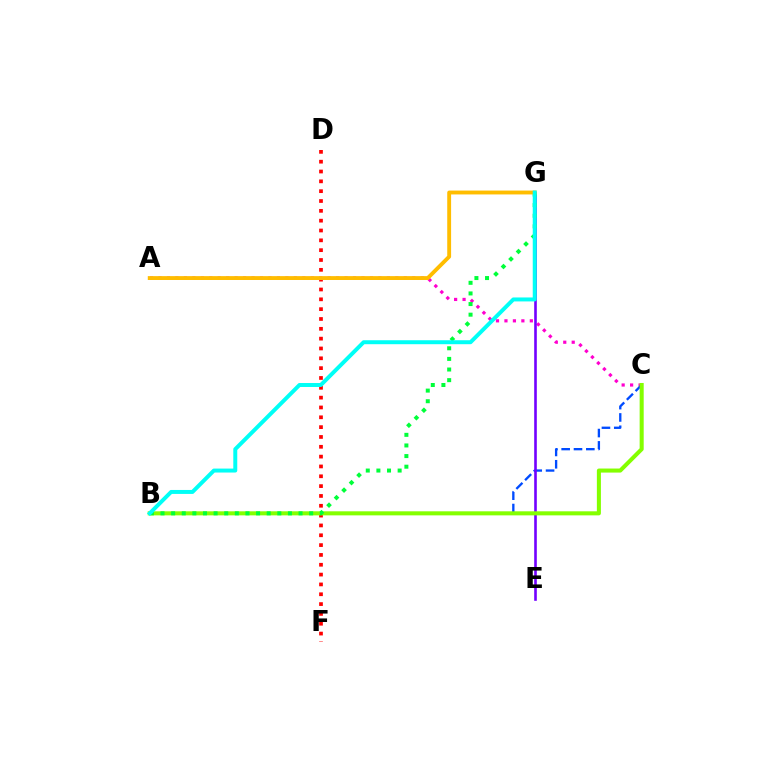{('D', 'F'): [{'color': '#ff0000', 'line_style': 'dotted', 'thickness': 2.67}], ('A', 'C'): [{'color': '#ff00cf', 'line_style': 'dotted', 'thickness': 2.3}], ('B', 'C'): [{'color': '#004bff', 'line_style': 'dashed', 'thickness': 1.68}, {'color': '#84ff00', 'line_style': 'solid', 'thickness': 2.92}], ('E', 'G'): [{'color': '#7200ff', 'line_style': 'solid', 'thickness': 1.89}], ('B', 'G'): [{'color': '#00ff39', 'line_style': 'dotted', 'thickness': 2.88}, {'color': '#00fff6', 'line_style': 'solid', 'thickness': 2.85}], ('A', 'G'): [{'color': '#ffbd00', 'line_style': 'solid', 'thickness': 2.79}]}